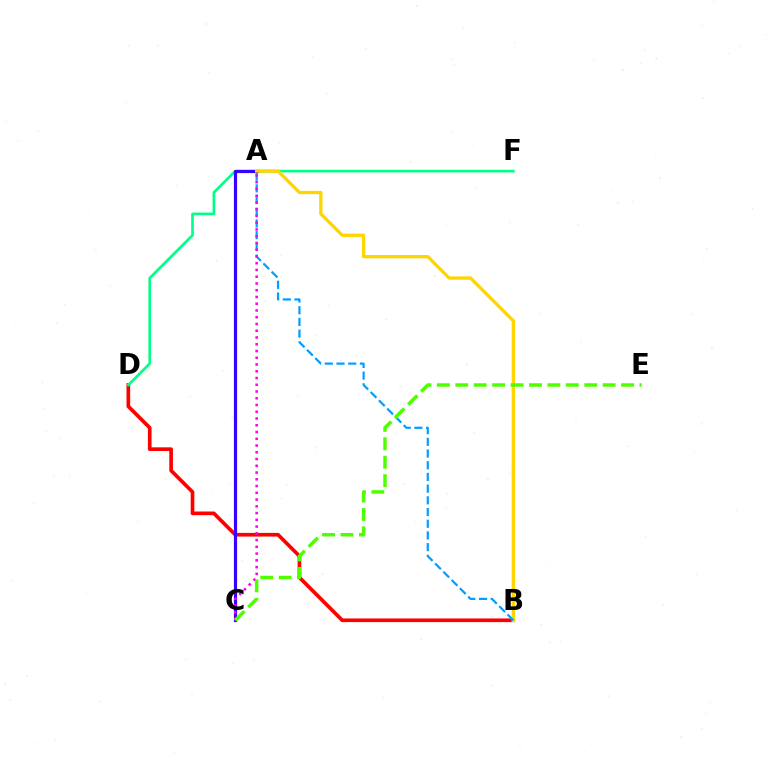{('B', 'D'): [{'color': '#ff0000', 'line_style': 'solid', 'thickness': 2.64}], ('D', 'F'): [{'color': '#00ff86', 'line_style': 'solid', 'thickness': 1.91}], ('A', 'C'): [{'color': '#3700ff', 'line_style': 'solid', 'thickness': 2.3}, {'color': '#ff00ed', 'line_style': 'dotted', 'thickness': 1.83}], ('A', 'B'): [{'color': '#ffd500', 'line_style': 'solid', 'thickness': 2.39}, {'color': '#009eff', 'line_style': 'dashed', 'thickness': 1.59}], ('C', 'E'): [{'color': '#4fff00', 'line_style': 'dashed', 'thickness': 2.5}]}